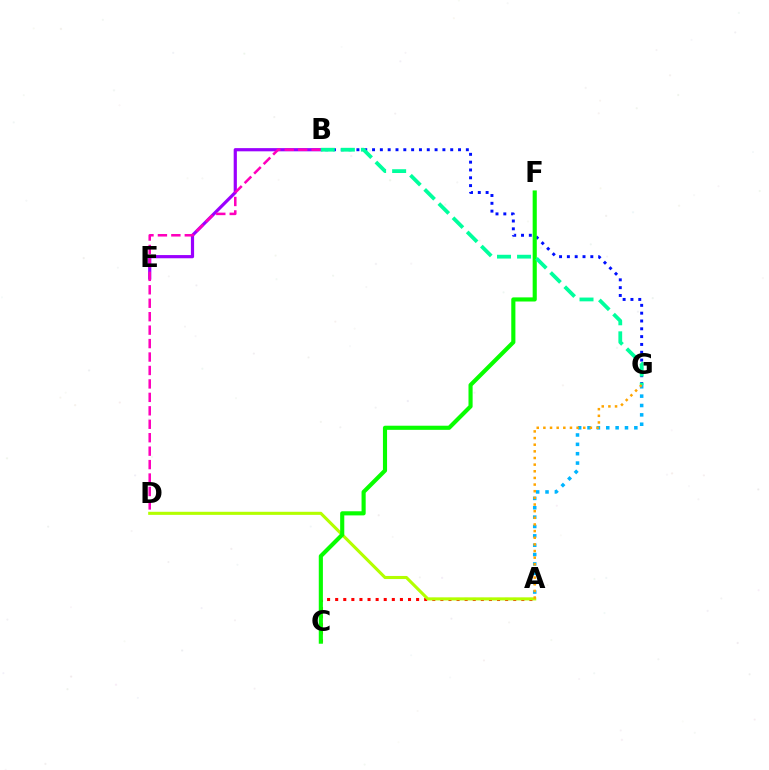{('B', 'G'): [{'color': '#0010ff', 'line_style': 'dotted', 'thickness': 2.12}, {'color': '#00ff9d', 'line_style': 'dashed', 'thickness': 2.72}], ('A', 'C'): [{'color': '#ff0000', 'line_style': 'dotted', 'thickness': 2.2}], ('A', 'G'): [{'color': '#00b5ff', 'line_style': 'dotted', 'thickness': 2.54}, {'color': '#ffa500', 'line_style': 'dotted', 'thickness': 1.81}], ('A', 'D'): [{'color': '#b3ff00', 'line_style': 'solid', 'thickness': 2.22}], ('B', 'E'): [{'color': '#9b00ff', 'line_style': 'solid', 'thickness': 2.3}], ('B', 'D'): [{'color': '#ff00bd', 'line_style': 'dashed', 'thickness': 1.83}], ('C', 'F'): [{'color': '#08ff00', 'line_style': 'solid', 'thickness': 2.97}]}